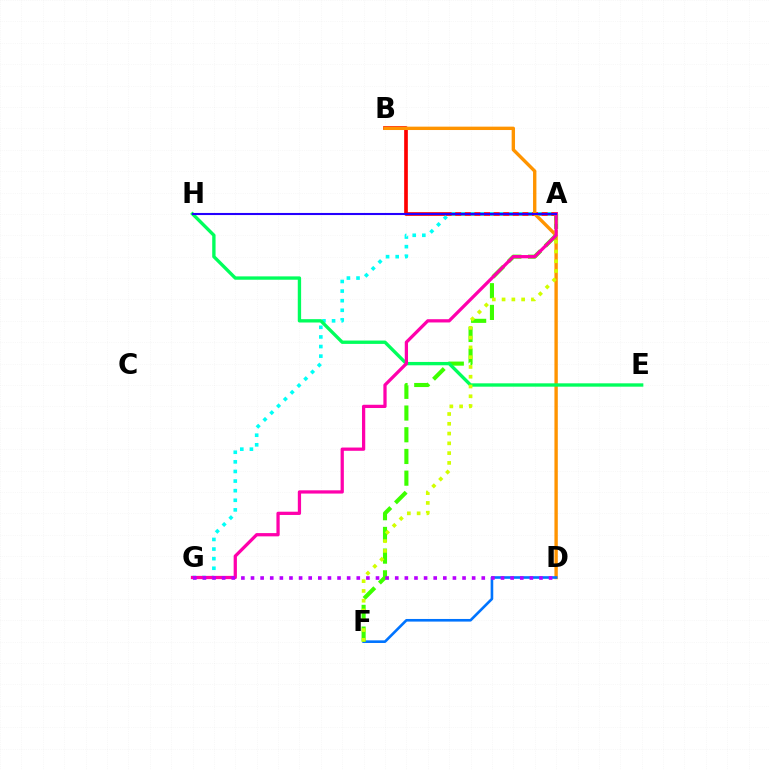{('A', 'B'): [{'color': '#ff0000', 'line_style': 'solid', 'thickness': 2.65}], ('B', 'D'): [{'color': '#ff9400', 'line_style': 'solid', 'thickness': 2.43}], ('D', 'F'): [{'color': '#0074ff', 'line_style': 'solid', 'thickness': 1.89}], ('A', 'G'): [{'color': '#00fff6', 'line_style': 'dotted', 'thickness': 2.61}, {'color': '#ff00ac', 'line_style': 'solid', 'thickness': 2.34}], ('A', 'F'): [{'color': '#3dff00', 'line_style': 'dashed', 'thickness': 2.95}, {'color': '#d1ff00', 'line_style': 'dotted', 'thickness': 2.66}], ('E', 'H'): [{'color': '#00ff5c', 'line_style': 'solid', 'thickness': 2.41}], ('A', 'H'): [{'color': '#2500ff', 'line_style': 'solid', 'thickness': 1.51}], ('D', 'G'): [{'color': '#b900ff', 'line_style': 'dotted', 'thickness': 2.61}]}